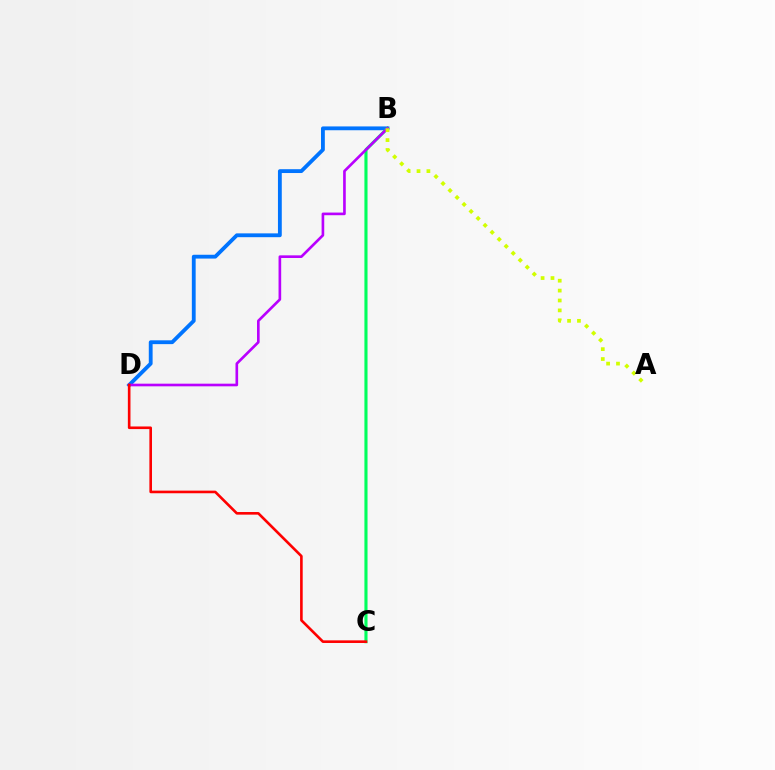{('B', 'D'): [{'color': '#0074ff', 'line_style': 'solid', 'thickness': 2.75}, {'color': '#b900ff', 'line_style': 'solid', 'thickness': 1.9}], ('B', 'C'): [{'color': '#00ff5c', 'line_style': 'solid', 'thickness': 2.24}], ('C', 'D'): [{'color': '#ff0000', 'line_style': 'solid', 'thickness': 1.89}], ('A', 'B'): [{'color': '#d1ff00', 'line_style': 'dotted', 'thickness': 2.69}]}